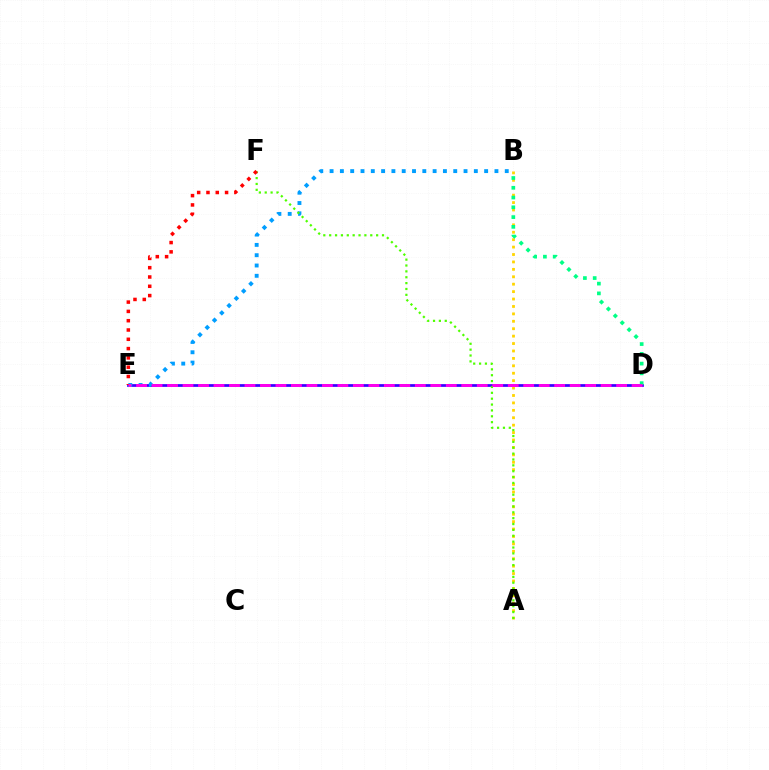{('D', 'E'): [{'color': '#3700ff', 'line_style': 'solid', 'thickness': 1.97}, {'color': '#ff00ed', 'line_style': 'dashed', 'thickness': 2.1}], ('A', 'B'): [{'color': '#ffd500', 'line_style': 'dotted', 'thickness': 2.02}], ('B', 'E'): [{'color': '#009eff', 'line_style': 'dotted', 'thickness': 2.8}], ('A', 'F'): [{'color': '#4fff00', 'line_style': 'dotted', 'thickness': 1.59}], ('B', 'D'): [{'color': '#00ff86', 'line_style': 'dotted', 'thickness': 2.65}], ('E', 'F'): [{'color': '#ff0000', 'line_style': 'dotted', 'thickness': 2.53}]}